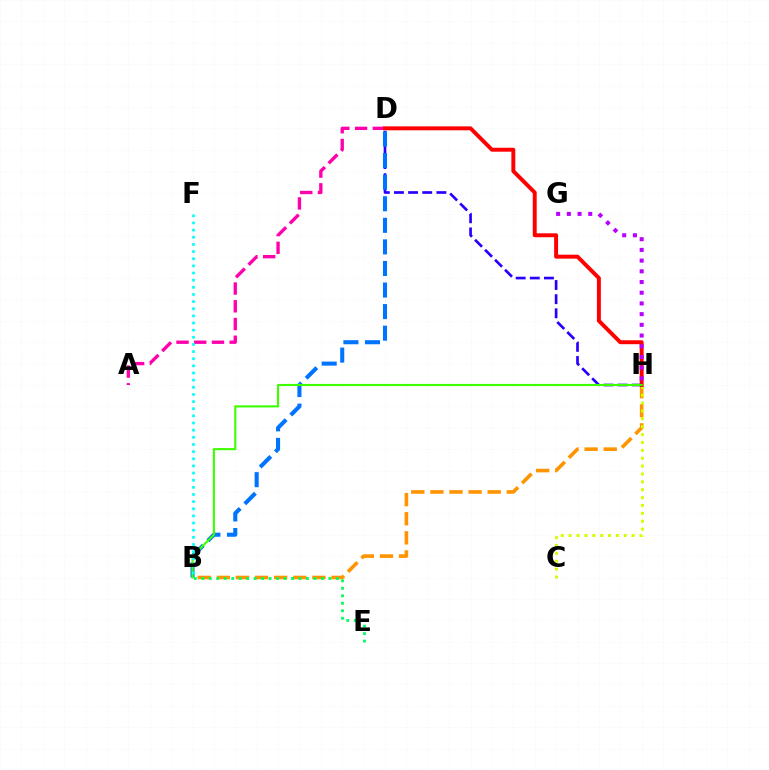{('B', 'H'): [{'color': '#ff9400', 'line_style': 'dashed', 'thickness': 2.6}, {'color': '#3dff00', 'line_style': 'solid', 'thickness': 1.52}], ('A', 'D'): [{'color': '#ff00ac', 'line_style': 'dashed', 'thickness': 2.41}], ('C', 'H'): [{'color': '#d1ff00', 'line_style': 'dotted', 'thickness': 2.14}], ('D', 'H'): [{'color': '#ff0000', 'line_style': 'solid', 'thickness': 2.83}, {'color': '#2500ff', 'line_style': 'dashed', 'thickness': 1.92}], ('B', 'D'): [{'color': '#0074ff', 'line_style': 'dashed', 'thickness': 2.93}], ('G', 'H'): [{'color': '#b900ff', 'line_style': 'dotted', 'thickness': 2.91}], ('B', 'F'): [{'color': '#00fff6', 'line_style': 'dotted', 'thickness': 1.94}], ('B', 'E'): [{'color': '#00ff5c', 'line_style': 'dotted', 'thickness': 2.03}]}